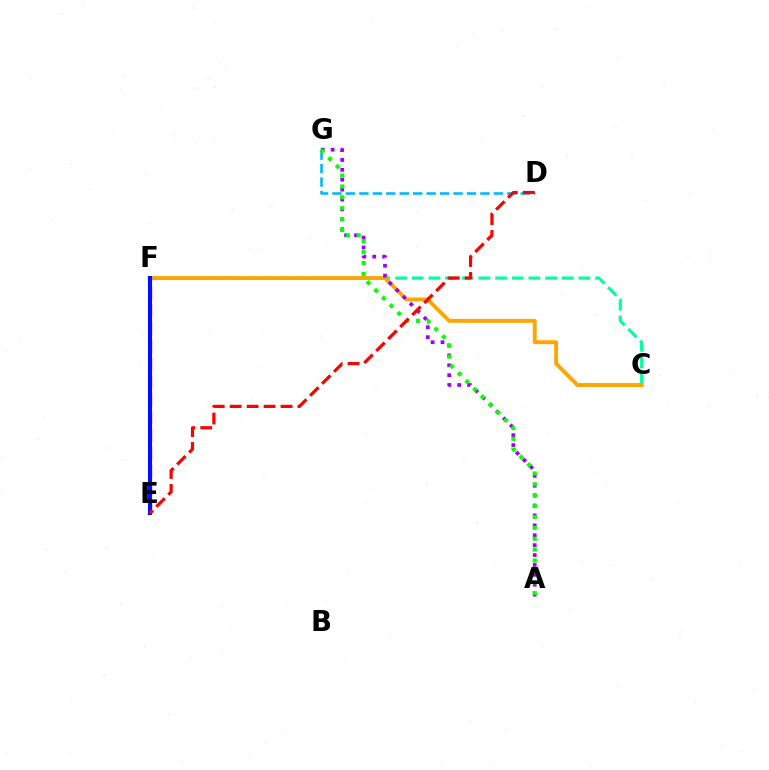{('D', 'G'): [{'color': '#00b5ff', 'line_style': 'dashed', 'thickness': 1.83}], ('C', 'F'): [{'color': '#00ff9d', 'line_style': 'dashed', 'thickness': 2.26}, {'color': '#ffa500', 'line_style': 'solid', 'thickness': 2.79}], ('E', 'F'): [{'color': '#ff00bd', 'line_style': 'dashed', 'thickness': 2.43}, {'color': '#b3ff00', 'line_style': 'dashed', 'thickness': 2.04}, {'color': '#0010ff', 'line_style': 'solid', 'thickness': 2.94}], ('A', 'G'): [{'color': '#9b00ff', 'line_style': 'dotted', 'thickness': 2.69}, {'color': '#08ff00', 'line_style': 'dotted', 'thickness': 2.96}], ('D', 'E'): [{'color': '#ff0000', 'line_style': 'dashed', 'thickness': 2.3}]}